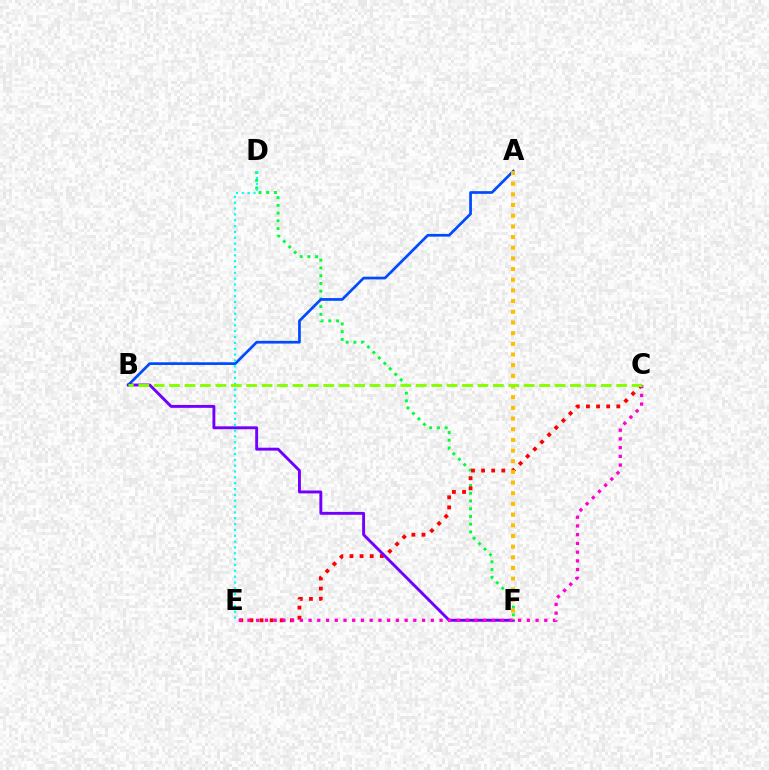{('D', 'F'): [{'color': '#00ff39', 'line_style': 'dotted', 'thickness': 2.1}], ('A', 'B'): [{'color': '#004bff', 'line_style': 'solid', 'thickness': 1.96}], ('C', 'E'): [{'color': '#ff0000', 'line_style': 'dotted', 'thickness': 2.75}, {'color': '#ff00cf', 'line_style': 'dotted', 'thickness': 2.37}], ('B', 'F'): [{'color': '#7200ff', 'line_style': 'solid', 'thickness': 2.09}], ('A', 'F'): [{'color': '#ffbd00', 'line_style': 'dotted', 'thickness': 2.9}], ('D', 'E'): [{'color': '#00fff6', 'line_style': 'dotted', 'thickness': 1.59}], ('B', 'C'): [{'color': '#84ff00', 'line_style': 'dashed', 'thickness': 2.09}]}